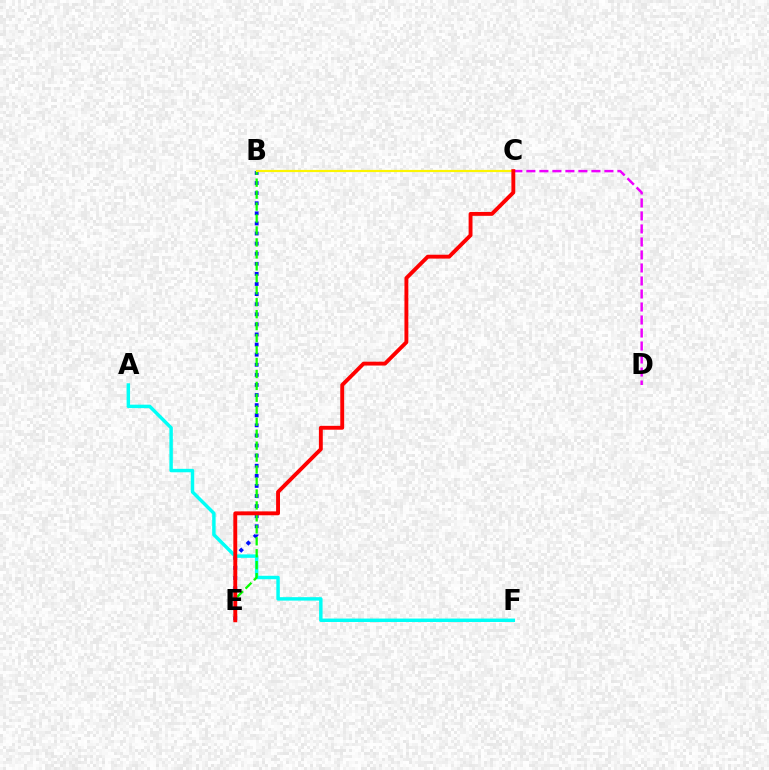{('B', 'E'): [{'color': '#0010ff', 'line_style': 'dotted', 'thickness': 2.74}, {'color': '#08ff00', 'line_style': 'dashed', 'thickness': 1.62}], ('A', 'F'): [{'color': '#00fff6', 'line_style': 'solid', 'thickness': 2.48}], ('B', 'C'): [{'color': '#fcf500', 'line_style': 'solid', 'thickness': 1.57}], ('C', 'D'): [{'color': '#ee00ff', 'line_style': 'dashed', 'thickness': 1.77}], ('C', 'E'): [{'color': '#ff0000', 'line_style': 'solid', 'thickness': 2.79}]}